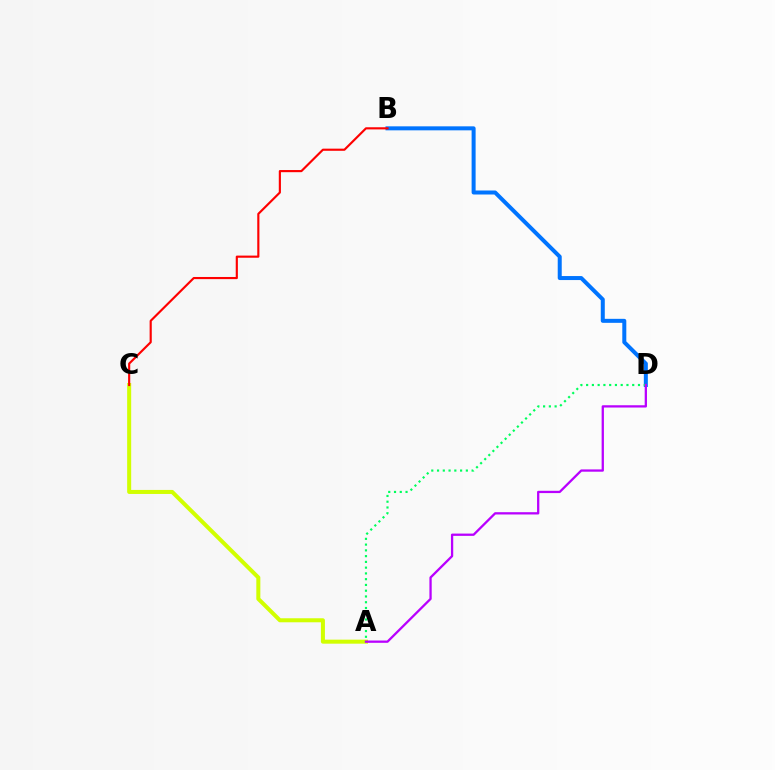{('B', 'D'): [{'color': '#0074ff', 'line_style': 'solid', 'thickness': 2.88}], ('A', 'C'): [{'color': '#d1ff00', 'line_style': 'solid', 'thickness': 2.89}], ('B', 'C'): [{'color': '#ff0000', 'line_style': 'solid', 'thickness': 1.55}], ('A', 'D'): [{'color': '#00ff5c', 'line_style': 'dotted', 'thickness': 1.57}, {'color': '#b900ff', 'line_style': 'solid', 'thickness': 1.65}]}